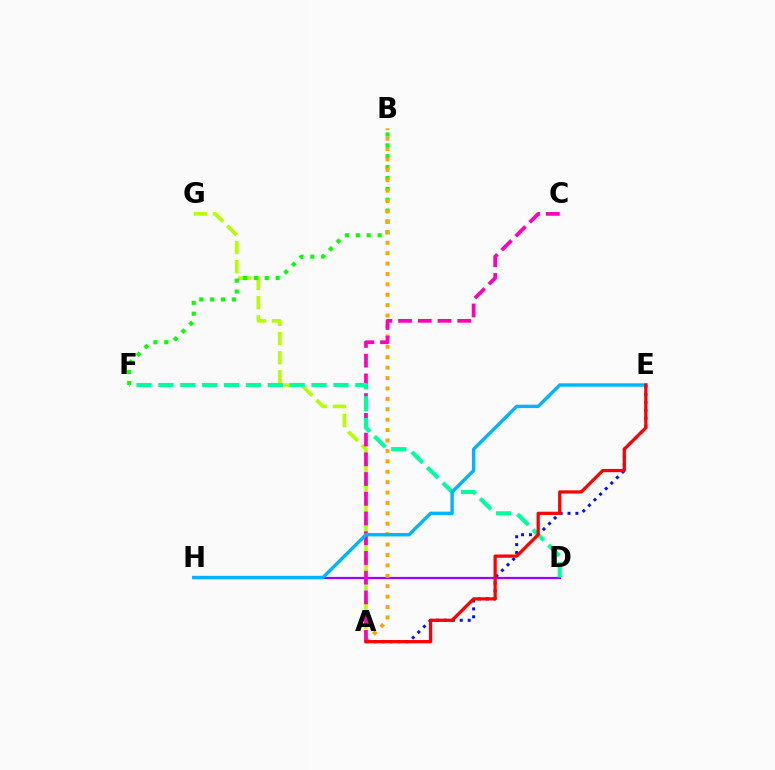{('A', 'G'): [{'color': '#b3ff00', 'line_style': 'dashed', 'thickness': 2.6}], ('D', 'H'): [{'color': '#9b00ff', 'line_style': 'solid', 'thickness': 1.59}], ('B', 'F'): [{'color': '#08ff00', 'line_style': 'dotted', 'thickness': 2.95}], ('A', 'B'): [{'color': '#ffa500', 'line_style': 'dotted', 'thickness': 2.83}], ('A', 'C'): [{'color': '#ff00bd', 'line_style': 'dashed', 'thickness': 2.68}], ('A', 'E'): [{'color': '#0010ff', 'line_style': 'dotted', 'thickness': 2.15}, {'color': '#ff0000', 'line_style': 'solid', 'thickness': 2.34}], ('D', 'F'): [{'color': '#00ff9d', 'line_style': 'dashed', 'thickness': 2.97}], ('E', 'H'): [{'color': '#00b5ff', 'line_style': 'solid', 'thickness': 2.44}]}